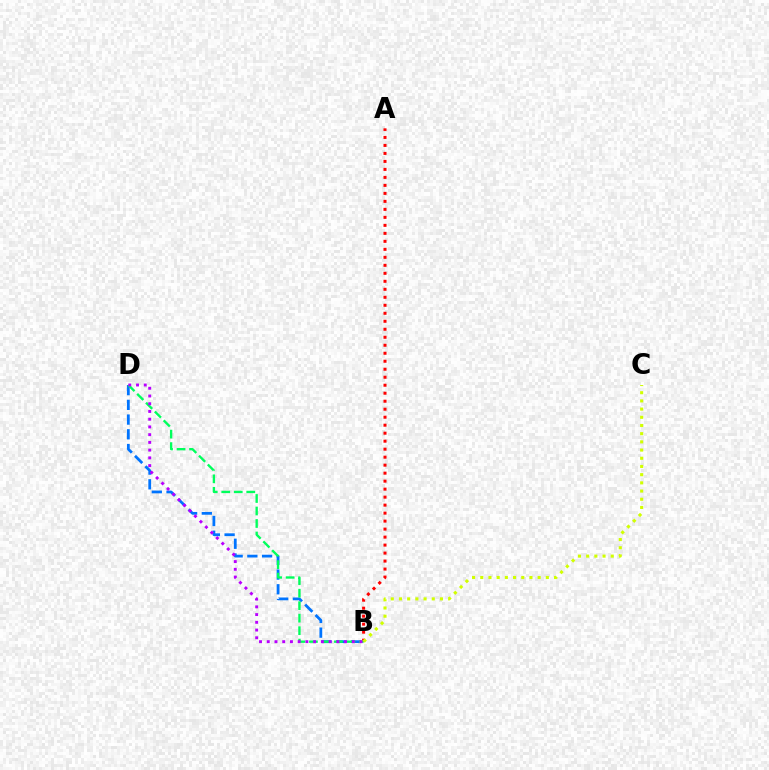{('A', 'B'): [{'color': '#ff0000', 'line_style': 'dotted', 'thickness': 2.17}], ('B', 'D'): [{'color': '#0074ff', 'line_style': 'dashed', 'thickness': 2.0}, {'color': '#00ff5c', 'line_style': 'dashed', 'thickness': 1.7}, {'color': '#b900ff', 'line_style': 'dotted', 'thickness': 2.1}], ('B', 'C'): [{'color': '#d1ff00', 'line_style': 'dotted', 'thickness': 2.23}]}